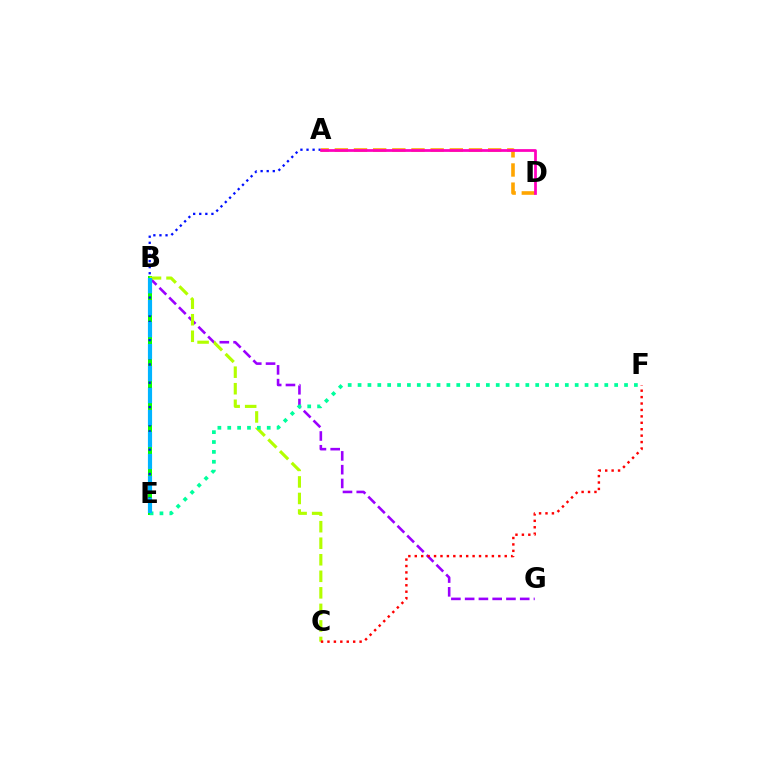{('B', 'G'): [{'color': '#9b00ff', 'line_style': 'dashed', 'thickness': 1.87}], ('B', 'E'): [{'color': '#08ff00', 'line_style': 'solid', 'thickness': 2.89}, {'color': '#00b5ff', 'line_style': 'dashed', 'thickness': 2.99}], ('B', 'C'): [{'color': '#b3ff00', 'line_style': 'dashed', 'thickness': 2.25}], ('A', 'D'): [{'color': '#ffa500', 'line_style': 'dashed', 'thickness': 2.6}, {'color': '#ff00bd', 'line_style': 'solid', 'thickness': 1.98}], ('A', 'E'): [{'color': '#0010ff', 'line_style': 'dotted', 'thickness': 1.65}], ('E', 'F'): [{'color': '#00ff9d', 'line_style': 'dotted', 'thickness': 2.68}], ('C', 'F'): [{'color': '#ff0000', 'line_style': 'dotted', 'thickness': 1.75}]}